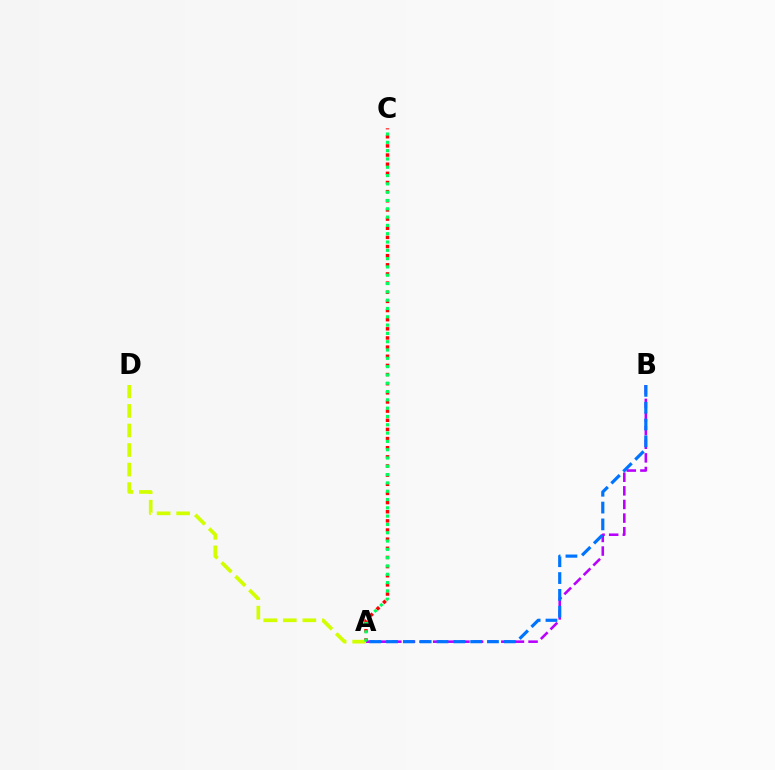{('A', 'C'): [{'color': '#ff0000', 'line_style': 'dotted', 'thickness': 2.48}, {'color': '#00ff5c', 'line_style': 'dotted', 'thickness': 2.26}], ('A', 'B'): [{'color': '#b900ff', 'line_style': 'dashed', 'thickness': 1.85}, {'color': '#0074ff', 'line_style': 'dashed', 'thickness': 2.29}], ('A', 'D'): [{'color': '#d1ff00', 'line_style': 'dashed', 'thickness': 2.66}]}